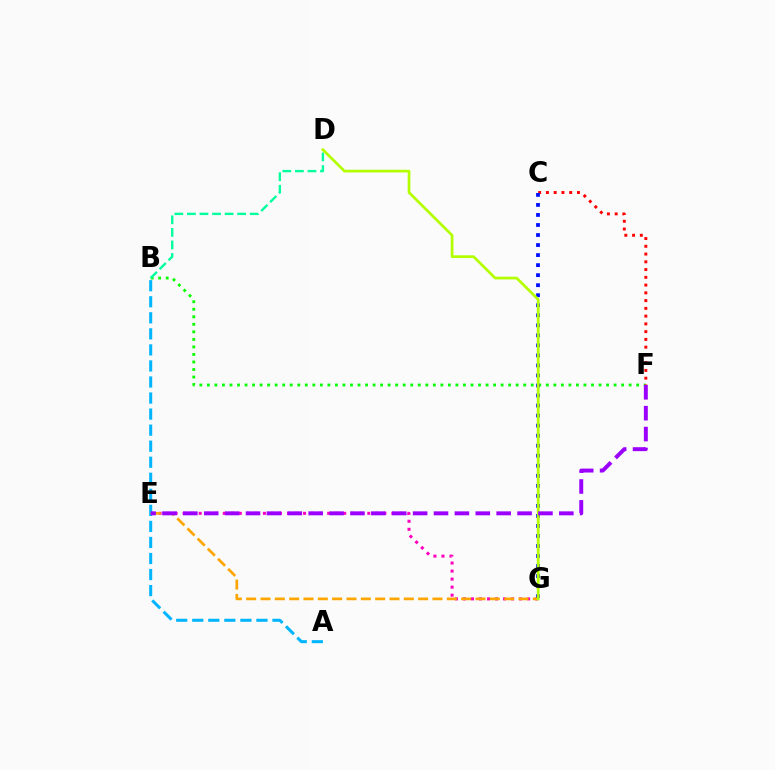{('B', 'F'): [{'color': '#08ff00', 'line_style': 'dotted', 'thickness': 2.05}], ('E', 'G'): [{'color': '#ff00bd', 'line_style': 'dotted', 'thickness': 2.18}, {'color': '#ffa500', 'line_style': 'dashed', 'thickness': 1.95}], ('B', 'D'): [{'color': '#00ff9d', 'line_style': 'dashed', 'thickness': 1.71}], ('C', 'F'): [{'color': '#ff0000', 'line_style': 'dotted', 'thickness': 2.11}], ('C', 'G'): [{'color': '#0010ff', 'line_style': 'dotted', 'thickness': 2.73}], ('A', 'B'): [{'color': '#00b5ff', 'line_style': 'dashed', 'thickness': 2.18}], ('D', 'G'): [{'color': '#b3ff00', 'line_style': 'solid', 'thickness': 1.96}], ('E', 'F'): [{'color': '#9b00ff', 'line_style': 'dashed', 'thickness': 2.84}]}